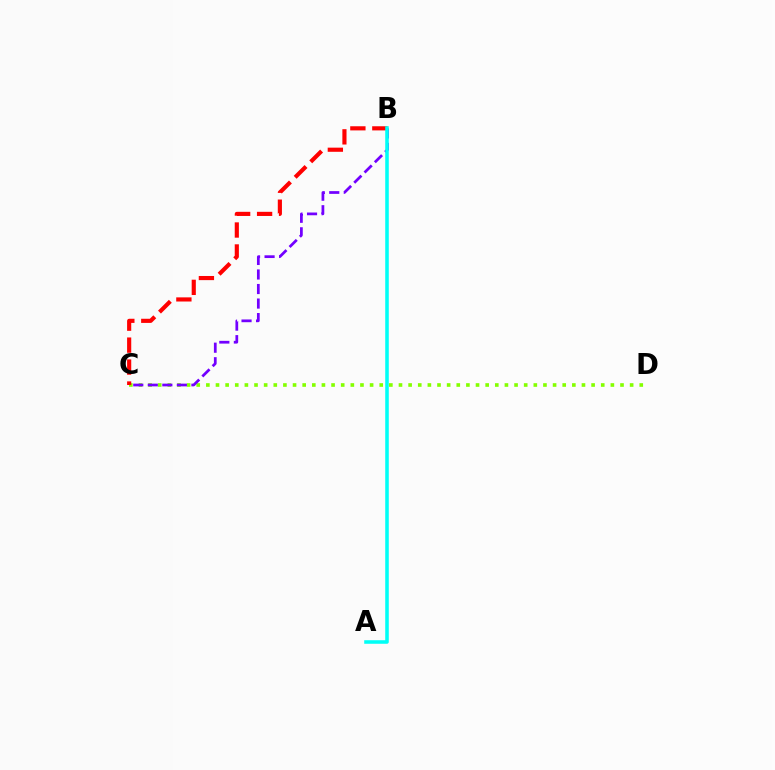{('C', 'D'): [{'color': '#84ff00', 'line_style': 'dotted', 'thickness': 2.62}], ('B', 'C'): [{'color': '#ff0000', 'line_style': 'dashed', 'thickness': 2.98}, {'color': '#7200ff', 'line_style': 'dashed', 'thickness': 1.97}], ('A', 'B'): [{'color': '#00fff6', 'line_style': 'solid', 'thickness': 2.56}]}